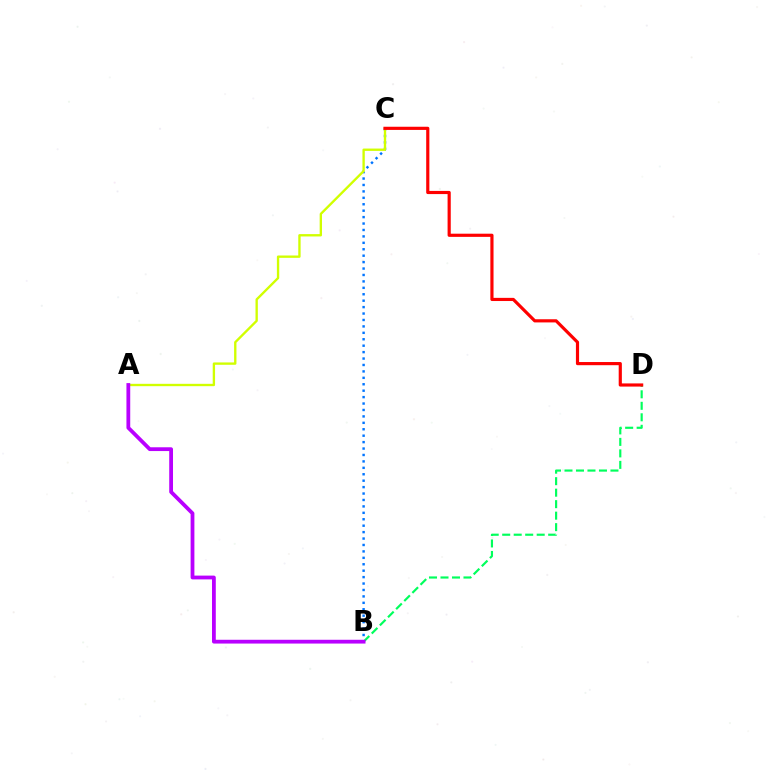{('B', 'C'): [{'color': '#0074ff', 'line_style': 'dotted', 'thickness': 1.75}], ('A', 'C'): [{'color': '#d1ff00', 'line_style': 'solid', 'thickness': 1.69}], ('B', 'D'): [{'color': '#00ff5c', 'line_style': 'dashed', 'thickness': 1.56}], ('C', 'D'): [{'color': '#ff0000', 'line_style': 'solid', 'thickness': 2.28}], ('A', 'B'): [{'color': '#b900ff', 'line_style': 'solid', 'thickness': 2.73}]}